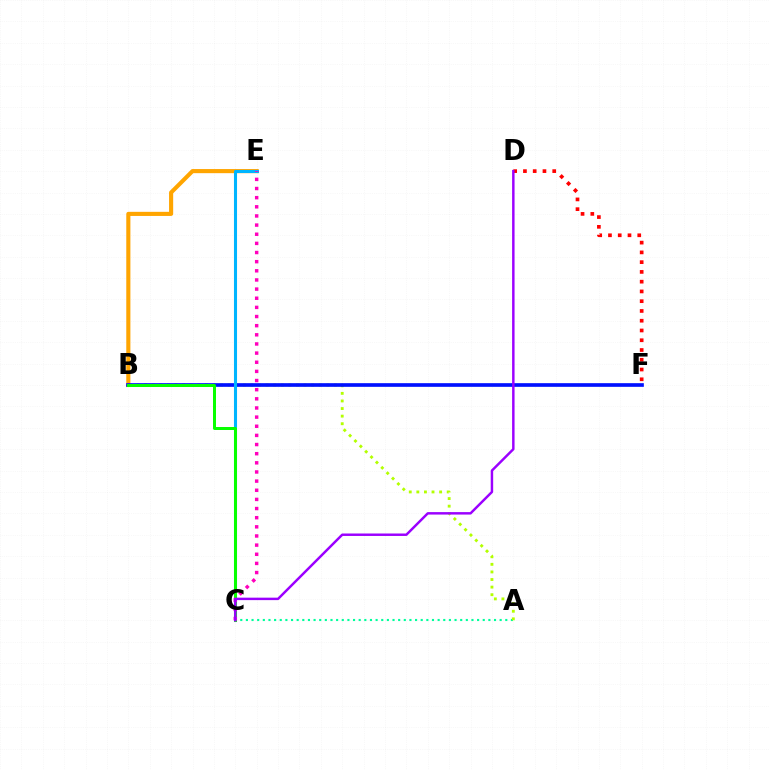{('A', 'C'): [{'color': '#00ff9d', 'line_style': 'dotted', 'thickness': 1.53}], ('A', 'B'): [{'color': '#b3ff00', 'line_style': 'dotted', 'thickness': 2.06}], ('B', 'E'): [{'color': '#ffa500', 'line_style': 'solid', 'thickness': 2.96}], ('B', 'F'): [{'color': '#0010ff', 'line_style': 'solid', 'thickness': 2.64}], ('C', 'E'): [{'color': '#00b5ff', 'line_style': 'solid', 'thickness': 2.21}, {'color': '#ff00bd', 'line_style': 'dotted', 'thickness': 2.48}], ('D', 'F'): [{'color': '#ff0000', 'line_style': 'dotted', 'thickness': 2.65}], ('B', 'C'): [{'color': '#08ff00', 'line_style': 'solid', 'thickness': 2.15}], ('C', 'D'): [{'color': '#9b00ff', 'line_style': 'solid', 'thickness': 1.77}]}